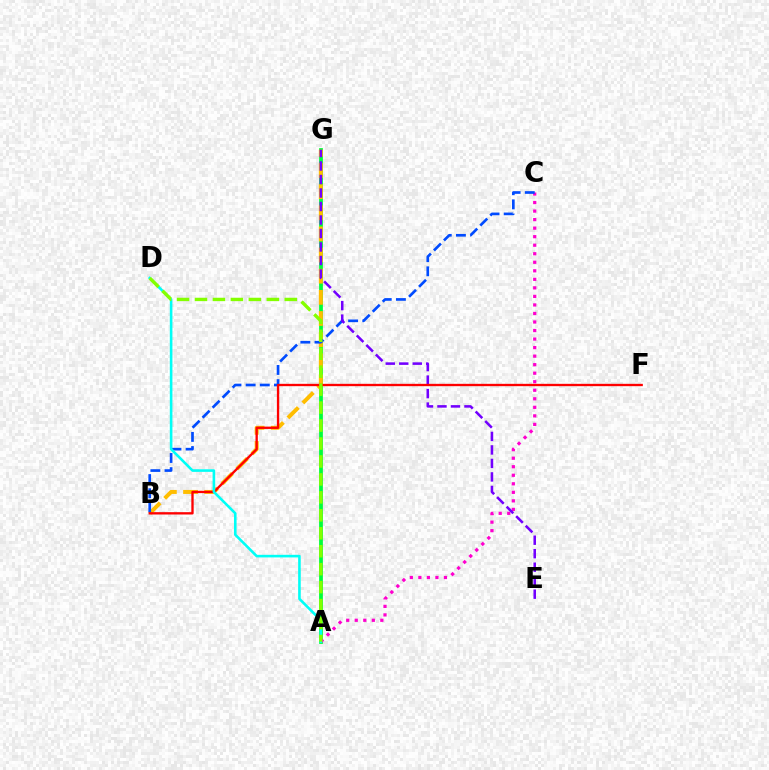{('A', 'G'): [{'color': '#00ff39', 'line_style': 'solid', 'thickness': 2.71}], ('A', 'C'): [{'color': '#ff00cf', 'line_style': 'dotted', 'thickness': 2.32}], ('B', 'G'): [{'color': '#ffbd00', 'line_style': 'dashed', 'thickness': 2.87}], ('B', 'C'): [{'color': '#004bff', 'line_style': 'dashed', 'thickness': 1.92}], ('E', 'G'): [{'color': '#7200ff', 'line_style': 'dashed', 'thickness': 1.83}], ('B', 'F'): [{'color': '#ff0000', 'line_style': 'solid', 'thickness': 1.68}], ('A', 'D'): [{'color': '#00fff6', 'line_style': 'solid', 'thickness': 1.87}, {'color': '#84ff00', 'line_style': 'dashed', 'thickness': 2.44}]}